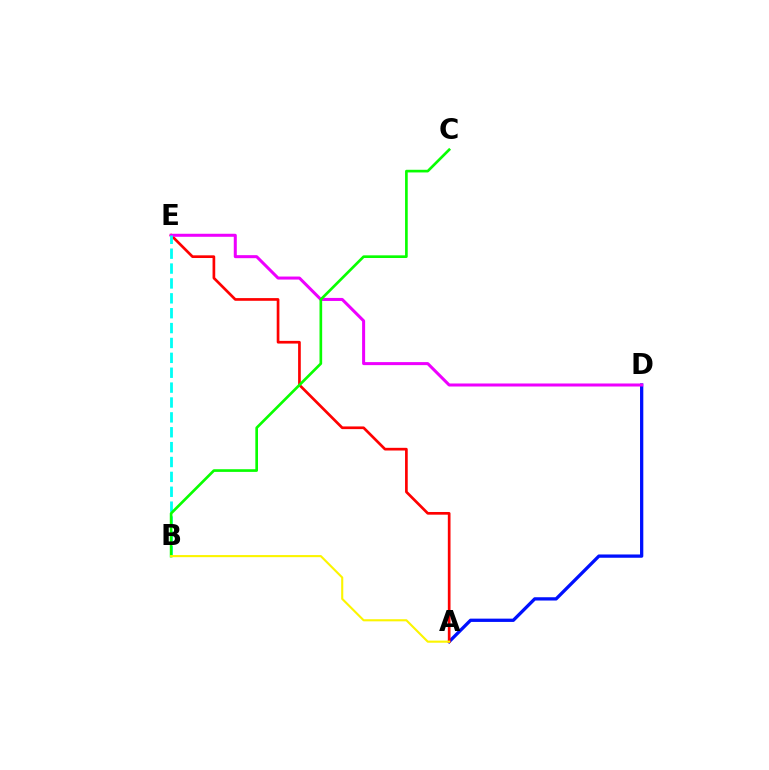{('A', 'D'): [{'color': '#0010ff', 'line_style': 'solid', 'thickness': 2.37}], ('A', 'E'): [{'color': '#ff0000', 'line_style': 'solid', 'thickness': 1.93}], ('D', 'E'): [{'color': '#ee00ff', 'line_style': 'solid', 'thickness': 2.18}], ('B', 'E'): [{'color': '#00fff6', 'line_style': 'dashed', 'thickness': 2.02}], ('B', 'C'): [{'color': '#08ff00', 'line_style': 'solid', 'thickness': 1.92}], ('A', 'B'): [{'color': '#fcf500', 'line_style': 'solid', 'thickness': 1.52}]}